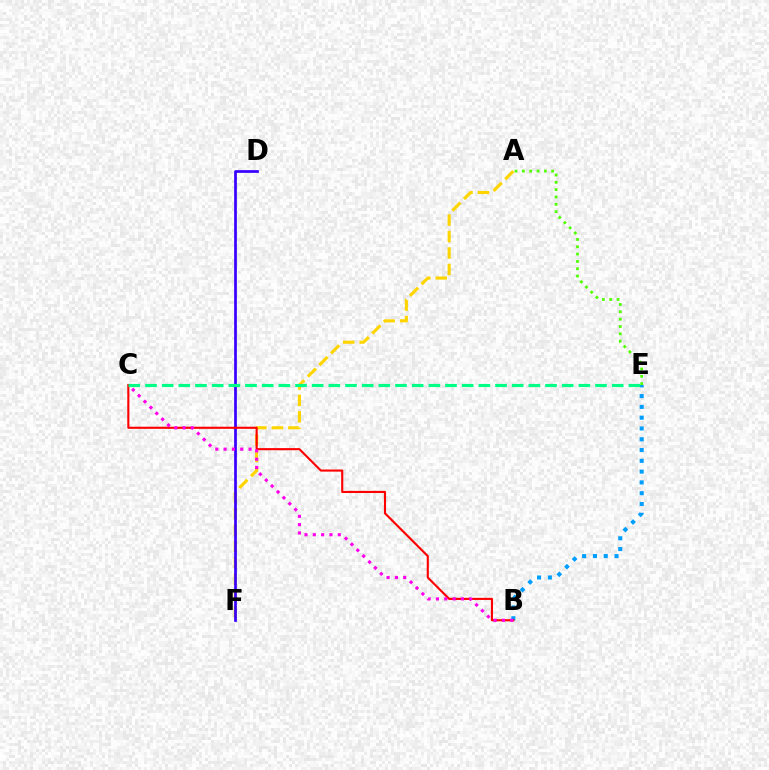{('A', 'F'): [{'color': '#ffd500', 'line_style': 'dashed', 'thickness': 2.24}], ('B', 'E'): [{'color': '#009eff', 'line_style': 'dotted', 'thickness': 2.93}], ('D', 'F'): [{'color': '#3700ff', 'line_style': 'solid', 'thickness': 1.95}], ('B', 'C'): [{'color': '#ff0000', 'line_style': 'solid', 'thickness': 1.52}, {'color': '#ff00ed', 'line_style': 'dotted', 'thickness': 2.26}], ('A', 'E'): [{'color': '#4fff00', 'line_style': 'dotted', 'thickness': 1.99}], ('C', 'E'): [{'color': '#00ff86', 'line_style': 'dashed', 'thickness': 2.26}]}